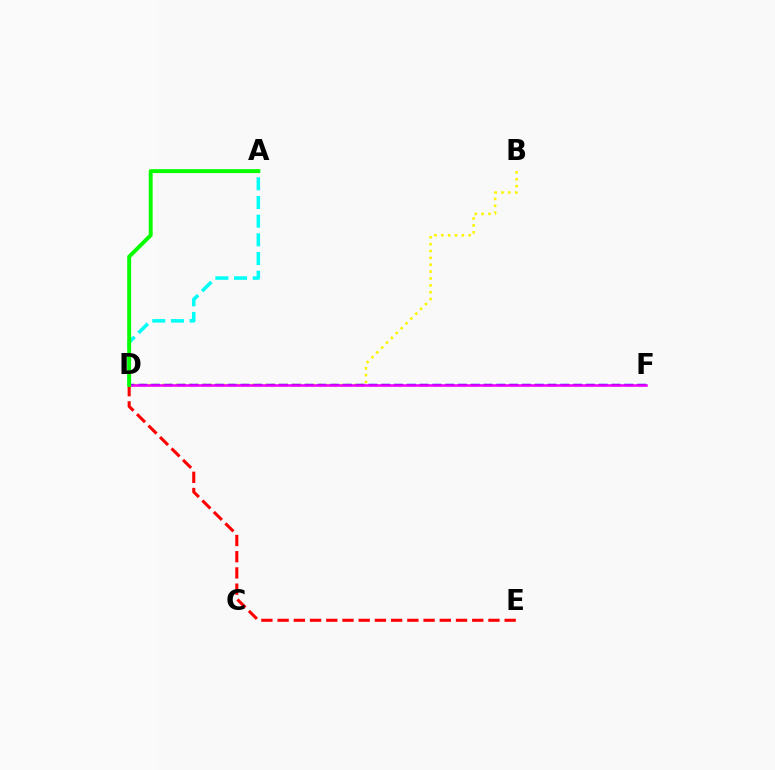{('B', 'D'): [{'color': '#fcf500', 'line_style': 'dotted', 'thickness': 1.86}], ('D', 'F'): [{'color': '#0010ff', 'line_style': 'dashed', 'thickness': 1.74}, {'color': '#ee00ff', 'line_style': 'solid', 'thickness': 1.84}], ('D', 'E'): [{'color': '#ff0000', 'line_style': 'dashed', 'thickness': 2.2}], ('A', 'D'): [{'color': '#00fff6', 'line_style': 'dashed', 'thickness': 2.54}, {'color': '#08ff00', 'line_style': 'solid', 'thickness': 2.83}]}